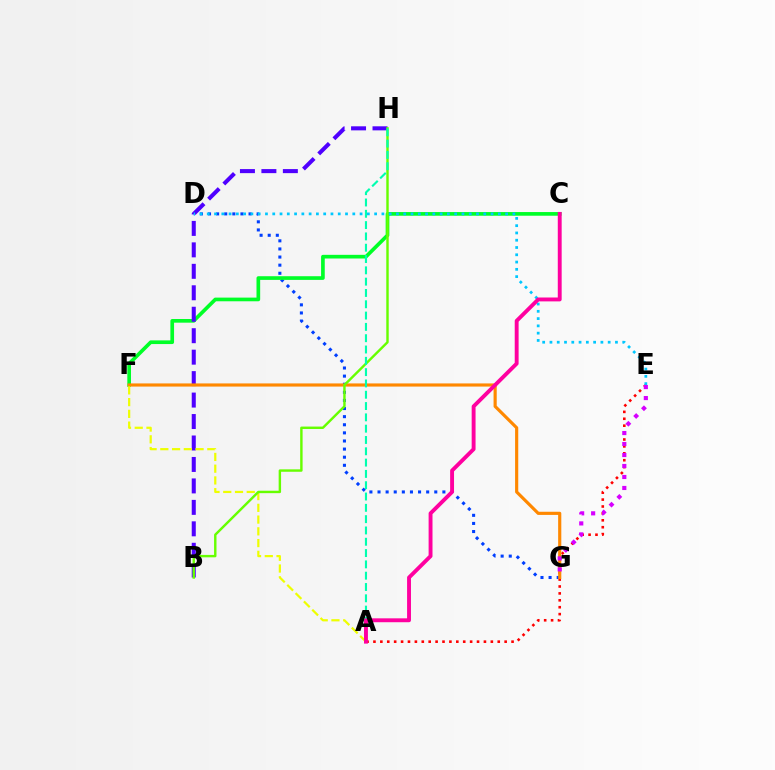{('D', 'G'): [{'color': '#003fff', 'line_style': 'dotted', 'thickness': 2.2}], ('C', 'F'): [{'color': '#00ff27', 'line_style': 'solid', 'thickness': 2.64}], ('A', 'E'): [{'color': '#ff0000', 'line_style': 'dotted', 'thickness': 1.88}], ('B', 'H'): [{'color': '#4f00ff', 'line_style': 'dashed', 'thickness': 2.92}, {'color': '#66ff00', 'line_style': 'solid', 'thickness': 1.74}], ('F', 'G'): [{'color': '#ff8800', 'line_style': 'solid', 'thickness': 2.27}], ('A', 'F'): [{'color': '#eeff00', 'line_style': 'dashed', 'thickness': 1.6}], ('A', 'H'): [{'color': '#00ffaf', 'line_style': 'dashed', 'thickness': 1.54}], ('D', 'E'): [{'color': '#00c7ff', 'line_style': 'dotted', 'thickness': 1.98}], ('E', 'G'): [{'color': '#d600ff', 'line_style': 'dotted', 'thickness': 2.99}], ('A', 'C'): [{'color': '#ff00a0', 'line_style': 'solid', 'thickness': 2.8}]}